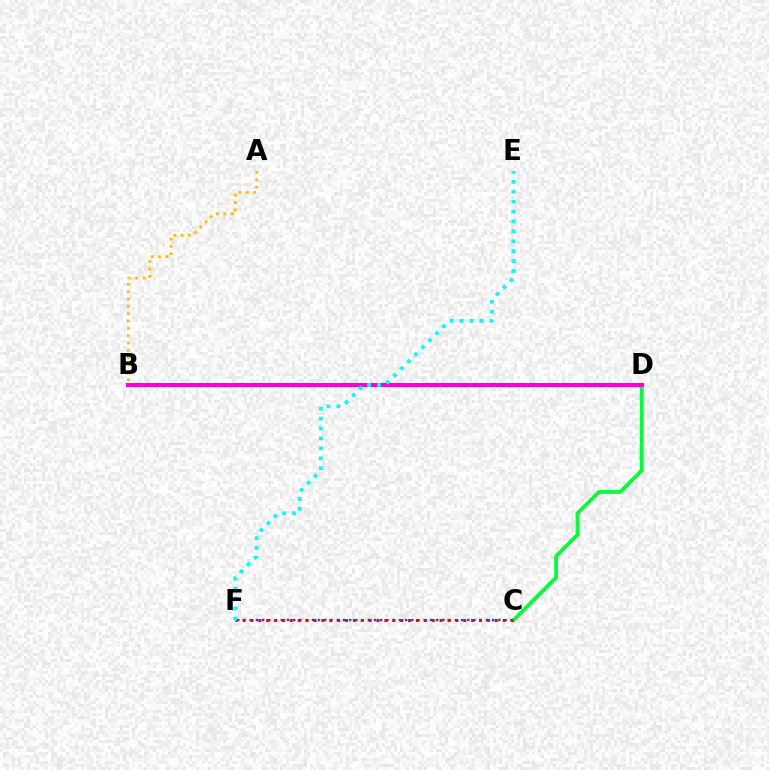{('C', 'F'): [{'color': '#004bff', 'line_style': 'dotted', 'thickness': 1.69}, {'color': '#ff0000', 'line_style': 'dotted', 'thickness': 2.14}], ('A', 'B'): [{'color': '#ffbd00', 'line_style': 'dotted', 'thickness': 1.99}], ('B', 'D'): [{'color': '#84ff00', 'line_style': 'dashed', 'thickness': 2.52}, {'color': '#7200ff', 'line_style': 'solid', 'thickness': 2.9}, {'color': '#ff00cf', 'line_style': 'solid', 'thickness': 2.93}], ('C', 'D'): [{'color': '#00ff39', 'line_style': 'solid', 'thickness': 2.71}], ('E', 'F'): [{'color': '#00fff6', 'line_style': 'dotted', 'thickness': 2.69}]}